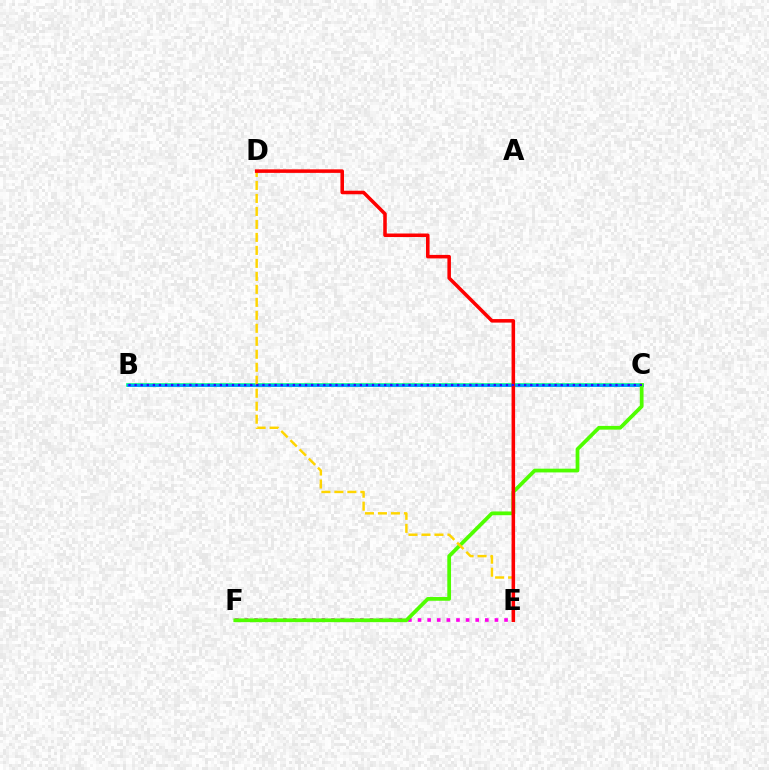{('E', 'F'): [{'color': '#ff00ed', 'line_style': 'dotted', 'thickness': 2.61}], ('B', 'C'): [{'color': '#00ff86', 'line_style': 'solid', 'thickness': 2.64}, {'color': '#009eff', 'line_style': 'solid', 'thickness': 2.02}, {'color': '#3700ff', 'line_style': 'dotted', 'thickness': 1.65}], ('C', 'F'): [{'color': '#4fff00', 'line_style': 'solid', 'thickness': 2.7}], ('D', 'E'): [{'color': '#ffd500', 'line_style': 'dashed', 'thickness': 1.76}, {'color': '#ff0000', 'line_style': 'solid', 'thickness': 2.55}]}